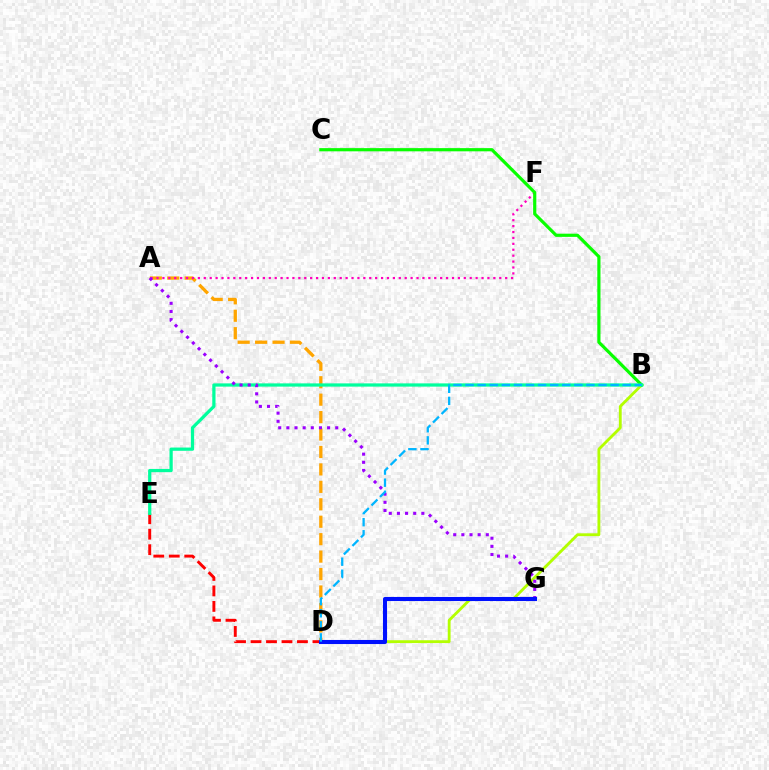{('A', 'D'): [{'color': '#ffa500', 'line_style': 'dashed', 'thickness': 2.37}], ('A', 'F'): [{'color': '#ff00bd', 'line_style': 'dotted', 'thickness': 1.61}], ('B', 'D'): [{'color': '#b3ff00', 'line_style': 'solid', 'thickness': 2.04}, {'color': '#00b5ff', 'line_style': 'dashed', 'thickness': 1.64}], ('D', 'E'): [{'color': '#ff0000', 'line_style': 'dashed', 'thickness': 2.1}], ('B', 'C'): [{'color': '#08ff00', 'line_style': 'solid', 'thickness': 2.3}], ('B', 'E'): [{'color': '#00ff9d', 'line_style': 'solid', 'thickness': 2.33}], ('A', 'G'): [{'color': '#9b00ff', 'line_style': 'dotted', 'thickness': 2.21}], ('D', 'G'): [{'color': '#0010ff', 'line_style': 'solid', 'thickness': 2.94}]}